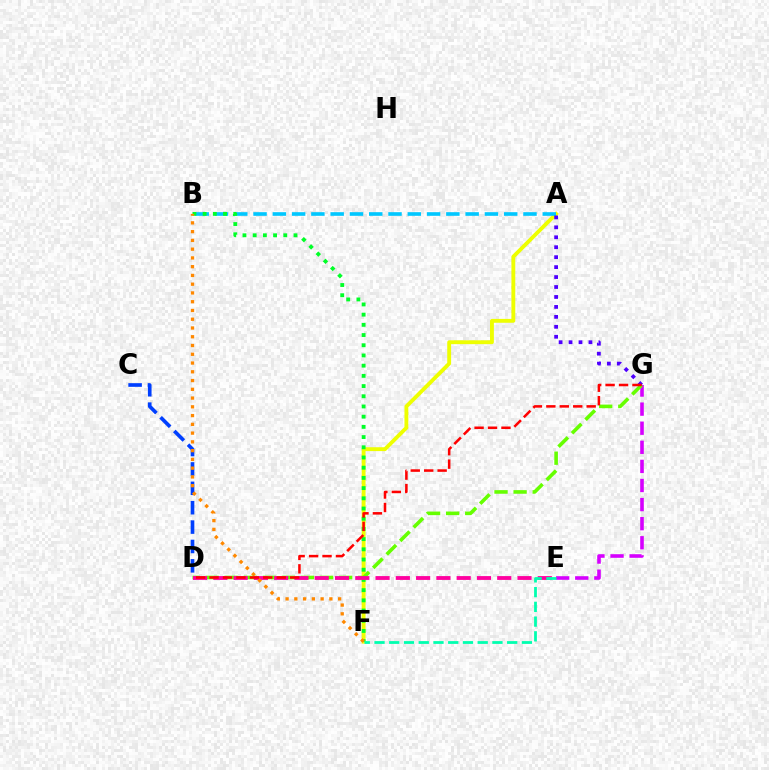{('A', 'F'): [{'color': '#eeff00', 'line_style': 'solid', 'thickness': 2.78}], ('A', 'B'): [{'color': '#00c7ff', 'line_style': 'dashed', 'thickness': 2.62}], ('E', 'G'): [{'color': '#d600ff', 'line_style': 'dashed', 'thickness': 2.59}], ('C', 'D'): [{'color': '#003fff', 'line_style': 'dashed', 'thickness': 2.63}], ('B', 'F'): [{'color': '#00ff27', 'line_style': 'dotted', 'thickness': 2.77}, {'color': '#ff8800', 'line_style': 'dotted', 'thickness': 2.38}], ('D', 'G'): [{'color': '#66ff00', 'line_style': 'dashed', 'thickness': 2.59}, {'color': '#ff0000', 'line_style': 'dashed', 'thickness': 1.83}], ('D', 'E'): [{'color': '#ff00a0', 'line_style': 'dashed', 'thickness': 2.75}], ('A', 'G'): [{'color': '#4f00ff', 'line_style': 'dotted', 'thickness': 2.7}], ('E', 'F'): [{'color': '#00ffaf', 'line_style': 'dashed', 'thickness': 2.0}]}